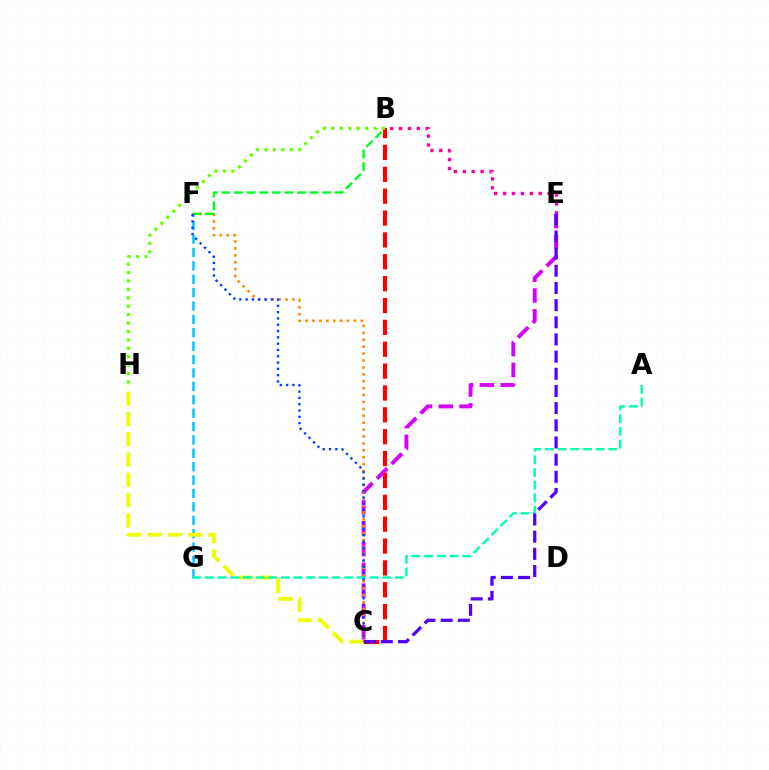{('F', 'G'): [{'color': '#00c7ff', 'line_style': 'dashed', 'thickness': 1.82}], ('C', 'H'): [{'color': '#eeff00', 'line_style': 'dashed', 'thickness': 2.75}], ('B', 'E'): [{'color': '#ff00a0', 'line_style': 'dotted', 'thickness': 2.42}], ('C', 'E'): [{'color': '#d600ff', 'line_style': 'dashed', 'thickness': 2.83}, {'color': '#4f00ff', 'line_style': 'dashed', 'thickness': 2.33}], ('C', 'F'): [{'color': '#ff8800', 'line_style': 'dotted', 'thickness': 1.88}, {'color': '#003fff', 'line_style': 'dotted', 'thickness': 1.71}], ('A', 'G'): [{'color': '#00ffaf', 'line_style': 'dashed', 'thickness': 1.72}], ('B', 'F'): [{'color': '#00ff27', 'line_style': 'dashed', 'thickness': 1.71}], ('B', 'C'): [{'color': '#ff0000', 'line_style': 'dashed', 'thickness': 2.97}], ('B', 'H'): [{'color': '#66ff00', 'line_style': 'dotted', 'thickness': 2.29}]}